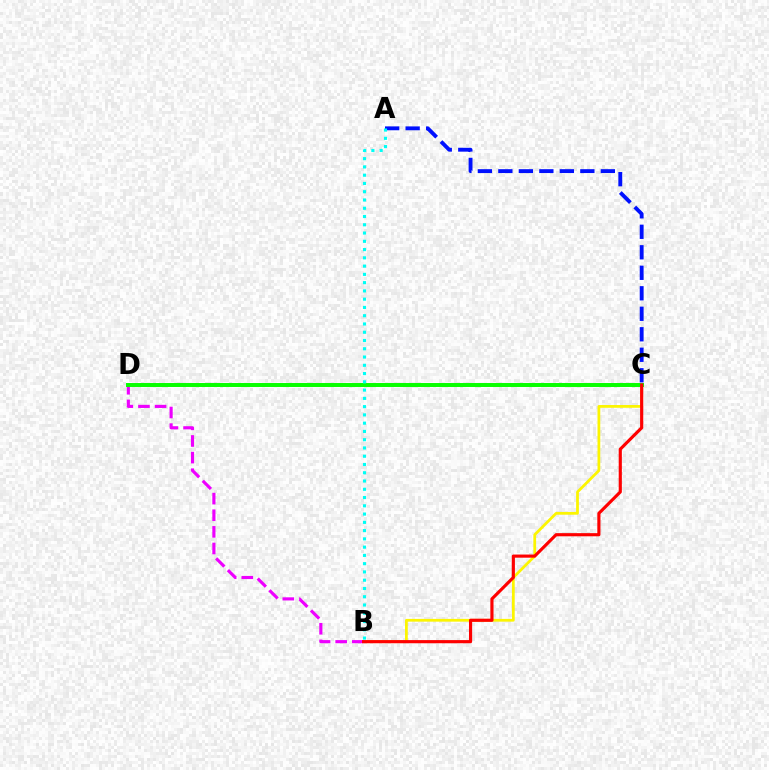{('B', 'C'): [{'color': '#fcf500', 'line_style': 'solid', 'thickness': 1.98}, {'color': '#ff0000', 'line_style': 'solid', 'thickness': 2.26}], ('B', 'D'): [{'color': '#ee00ff', 'line_style': 'dashed', 'thickness': 2.26}], ('A', 'C'): [{'color': '#0010ff', 'line_style': 'dashed', 'thickness': 2.78}], ('C', 'D'): [{'color': '#08ff00', 'line_style': 'solid', 'thickness': 2.85}], ('A', 'B'): [{'color': '#00fff6', 'line_style': 'dotted', 'thickness': 2.25}]}